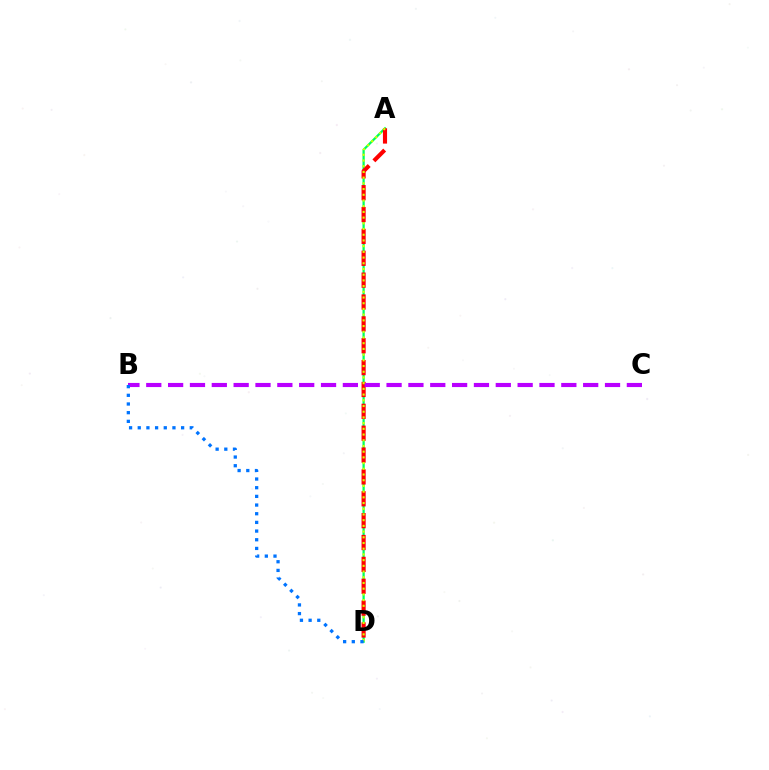{('A', 'D'): [{'color': '#00ff5c', 'line_style': 'solid', 'thickness': 1.62}, {'color': '#ff0000', 'line_style': 'dashed', 'thickness': 2.97}, {'color': '#d1ff00', 'line_style': 'dotted', 'thickness': 1.55}], ('B', 'C'): [{'color': '#b900ff', 'line_style': 'dashed', 'thickness': 2.97}], ('B', 'D'): [{'color': '#0074ff', 'line_style': 'dotted', 'thickness': 2.36}]}